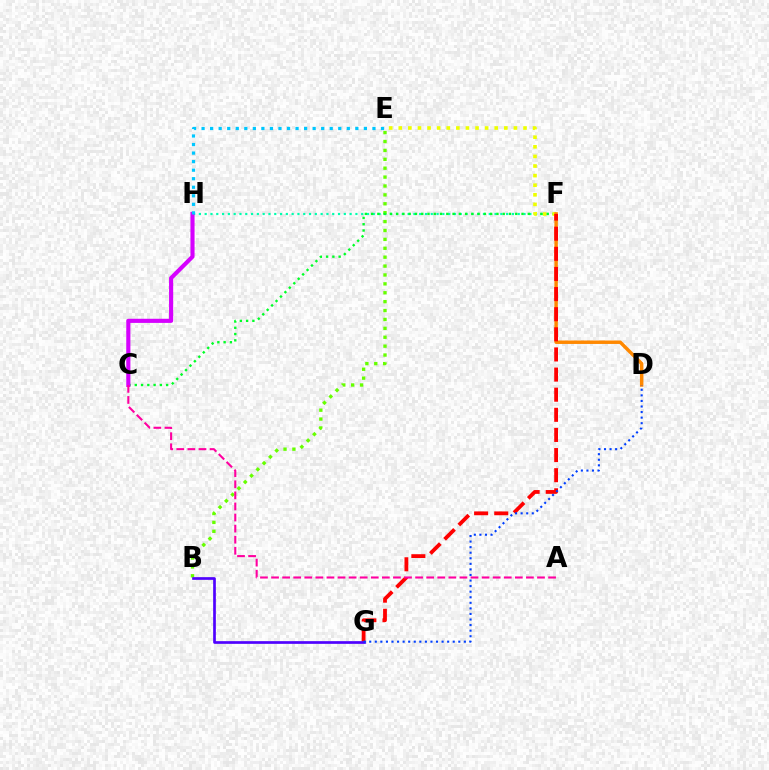{('F', 'H'): [{'color': '#00ffaf', 'line_style': 'dotted', 'thickness': 1.58}], ('B', 'E'): [{'color': '#66ff00', 'line_style': 'dotted', 'thickness': 2.42}], ('C', 'F'): [{'color': '#00ff27', 'line_style': 'dotted', 'thickness': 1.7}], ('E', 'F'): [{'color': '#eeff00', 'line_style': 'dotted', 'thickness': 2.61}], ('C', 'H'): [{'color': '#d600ff', 'line_style': 'solid', 'thickness': 2.97}], ('D', 'F'): [{'color': '#ff8800', 'line_style': 'solid', 'thickness': 2.49}], ('F', 'G'): [{'color': '#ff0000', 'line_style': 'dashed', 'thickness': 2.73}], ('B', 'G'): [{'color': '#4f00ff', 'line_style': 'solid', 'thickness': 1.94}], ('E', 'H'): [{'color': '#00c7ff', 'line_style': 'dotted', 'thickness': 2.32}], ('D', 'G'): [{'color': '#003fff', 'line_style': 'dotted', 'thickness': 1.51}], ('A', 'C'): [{'color': '#ff00a0', 'line_style': 'dashed', 'thickness': 1.51}]}